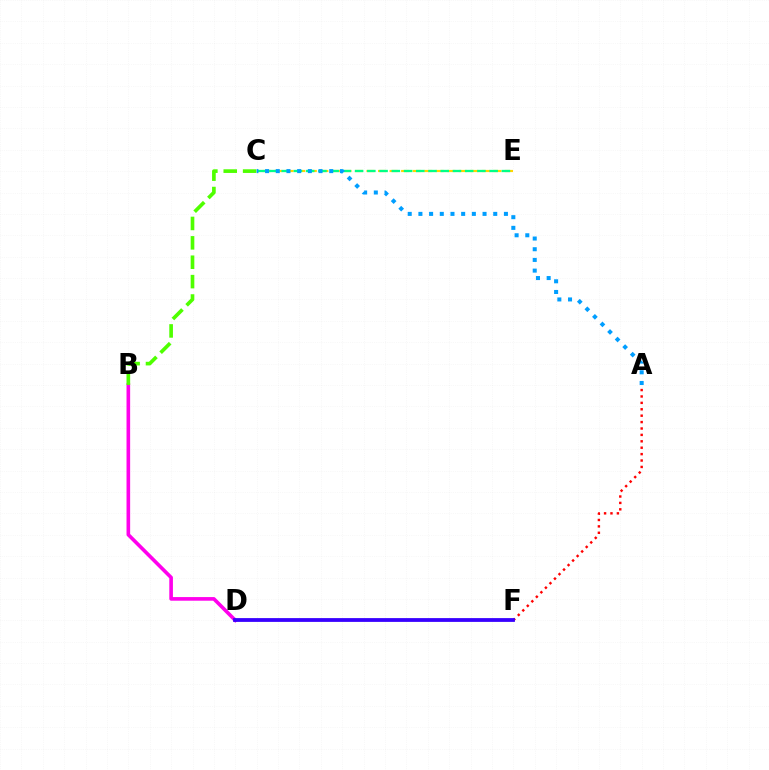{('B', 'D'): [{'color': '#ff00ed', 'line_style': 'solid', 'thickness': 2.61}], ('A', 'F'): [{'color': '#ff0000', 'line_style': 'dotted', 'thickness': 1.74}], ('B', 'C'): [{'color': '#4fff00', 'line_style': 'dashed', 'thickness': 2.63}], ('C', 'E'): [{'color': '#ffd500', 'line_style': 'dashed', 'thickness': 1.57}, {'color': '#00ff86', 'line_style': 'dashed', 'thickness': 1.66}], ('D', 'F'): [{'color': '#3700ff', 'line_style': 'solid', 'thickness': 2.73}], ('A', 'C'): [{'color': '#009eff', 'line_style': 'dotted', 'thickness': 2.9}]}